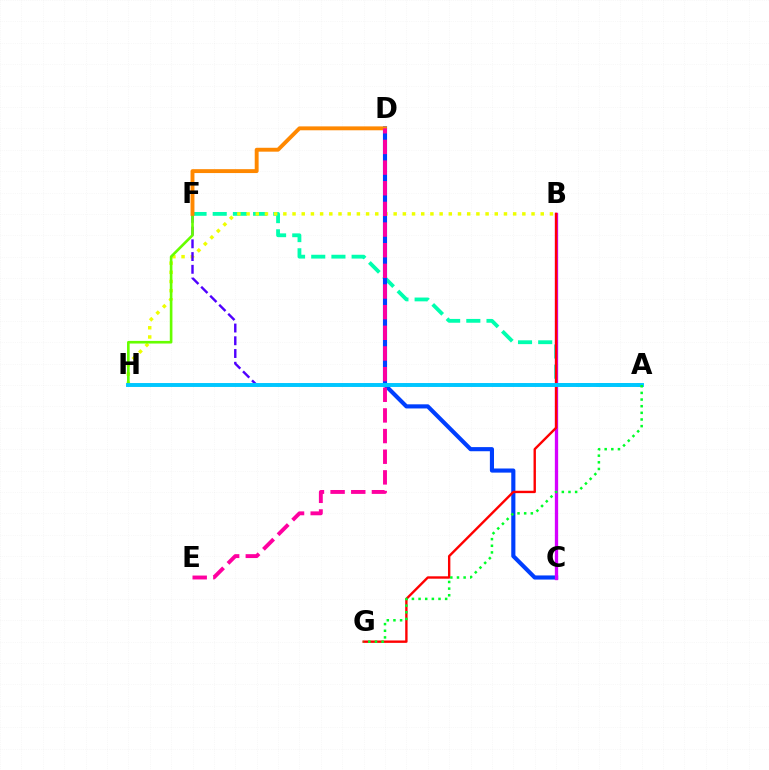{('A', 'F'): [{'color': '#00ffaf', 'line_style': 'dashed', 'thickness': 2.74}, {'color': '#4f00ff', 'line_style': 'dashed', 'thickness': 1.73}], ('B', 'H'): [{'color': '#eeff00', 'line_style': 'dotted', 'thickness': 2.5}], ('C', 'D'): [{'color': '#003fff', 'line_style': 'solid', 'thickness': 2.97}], ('F', 'H'): [{'color': '#66ff00', 'line_style': 'solid', 'thickness': 1.9}], ('B', 'C'): [{'color': '#d600ff', 'line_style': 'solid', 'thickness': 2.38}], ('D', 'F'): [{'color': '#ff8800', 'line_style': 'solid', 'thickness': 2.8}], ('B', 'G'): [{'color': '#ff0000', 'line_style': 'solid', 'thickness': 1.71}], ('A', 'H'): [{'color': '#00c7ff', 'line_style': 'solid', 'thickness': 2.82}], ('A', 'G'): [{'color': '#00ff27', 'line_style': 'dotted', 'thickness': 1.81}], ('D', 'E'): [{'color': '#ff00a0', 'line_style': 'dashed', 'thickness': 2.81}]}